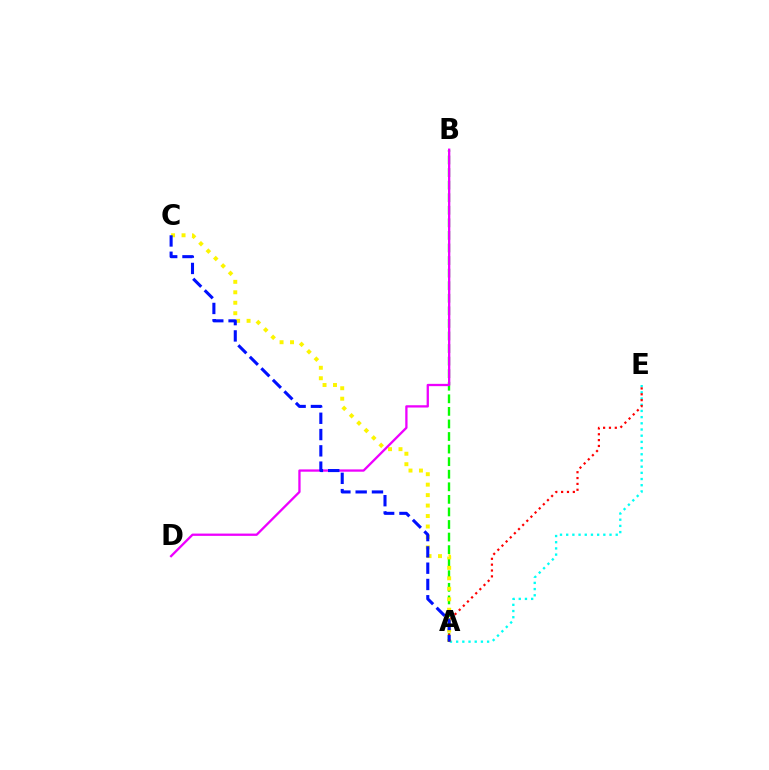{('A', 'B'): [{'color': '#08ff00', 'line_style': 'dashed', 'thickness': 1.71}], ('A', 'E'): [{'color': '#00fff6', 'line_style': 'dotted', 'thickness': 1.68}, {'color': '#ff0000', 'line_style': 'dotted', 'thickness': 1.59}], ('A', 'C'): [{'color': '#fcf500', 'line_style': 'dotted', 'thickness': 2.84}, {'color': '#0010ff', 'line_style': 'dashed', 'thickness': 2.21}], ('B', 'D'): [{'color': '#ee00ff', 'line_style': 'solid', 'thickness': 1.66}]}